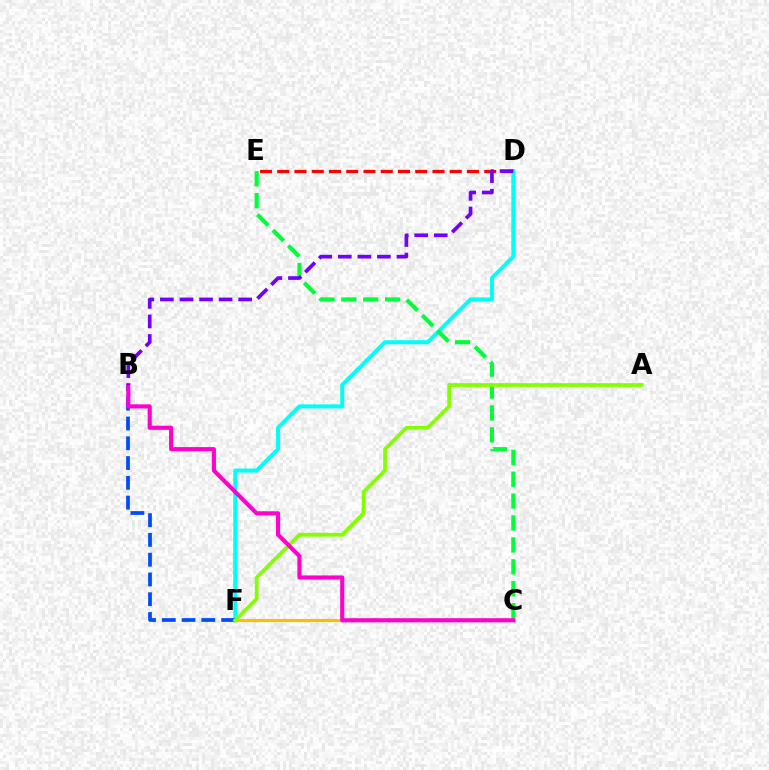{('C', 'F'): [{'color': '#ffbd00', 'line_style': 'solid', 'thickness': 2.26}], ('D', 'E'): [{'color': '#ff0000', 'line_style': 'dashed', 'thickness': 2.34}], ('D', 'F'): [{'color': '#00fff6', 'line_style': 'solid', 'thickness': 2.9}], ('C', 'E'): [{'color': '#00ff39', 'line_style': 'dashed', 'thickness': 2.98}], ('B', 'F'): [{'color': '#004bff', 'line_style': 'dashed', 'thickness': 2.69}], ('A', 'F'): [{'color': '#84ff00', 'line_style': 'solid', 'thickness': 2.72}], ('B', 'C'): [{'color': '#ff00cf', 'line_style': 'solid', 'thickness': 2.97}], ('B', 'D'): [{'color': '#7200ff', 'line_style': 'dashed', 'thickness': 2.66}]}